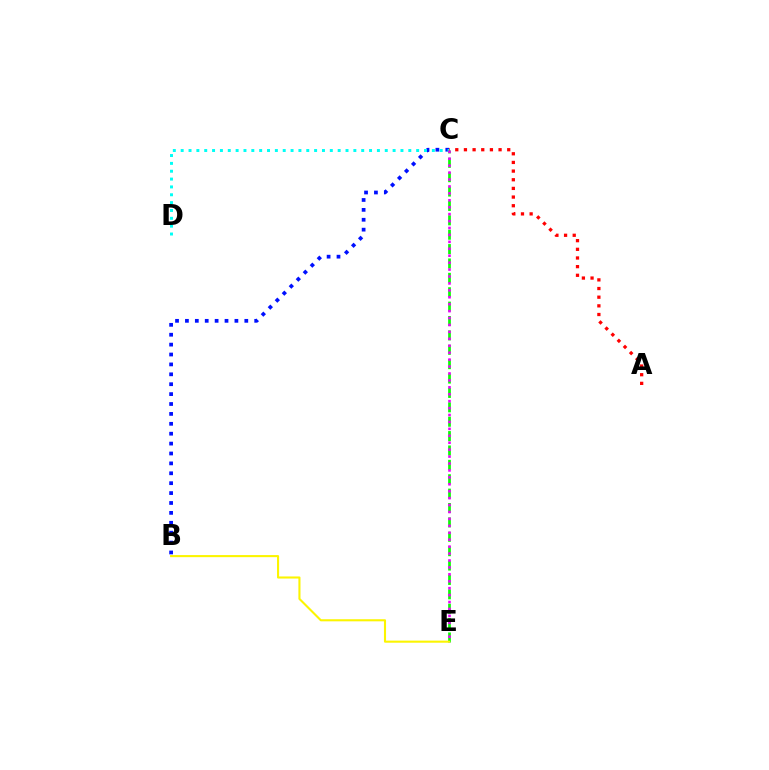{('B', 'C'): [{'color': '#0010ff', 'line_style': 'dotted', 'thickness': 2.69}], ('C', 'D'): [{'color': '#00fff6', 'line_style': 'dotted', 'thickness': 2.13}], ('C', 'E'): [{'color': '#08ff00', 'line_style': 'dashed', 'thickness': 1.95}, {'color': '#ee00ff', 'line_style': 'dotted', 'thickness': 1.88}], ('A', 'C'): [{'color': '#ff0000', 'line_style': 'dotted', 'thickness': 2.35}], ('B', 'E'): [{'color': '#fcf500', 'line_style': 'solid', 'thickness': 1.51}]}